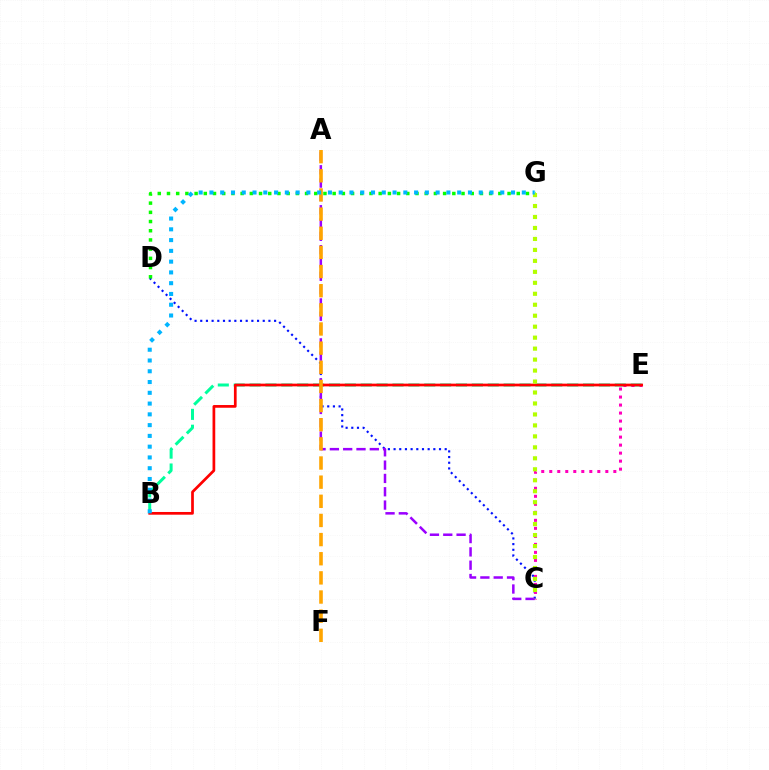{('B', 'E'): [{'color': '#00ff9d', 'line_style': 'dashed', 'thickness': 2.16}, {'color': '#ff0000', 'line_style': 'solid', 'thickness': 1.95}], ('C', 'D'): [{'color': '#0010ff', 'line_style': 'dotted', 'thickness': 1.54}], ('C', 'E'): [{'color': '#ff00bd', 'line_style': 'dotted', 'thickness': 2.18}], ('A', 'C'): [{'color': '#9b00ff', 'line_style': 'dashed', 'thickness': 1.81}], ('D', 'G'): [{'color': '#08ff00', 'line_style': 'dotted', 'thickness': 2.5}], ('C', 'G'): [{'color': '#b3ff00', 'line_style': 'dotted', 'thickness': 2.98}], ('A', 'F'): [{'color': '#ffa500', 'line_style': 'dashed', 'thickness': 2.6}], ('B', 'G'): [{'color': '#00b5ff', 'line_style': 'dotted', 'thickness': 2.93}]}